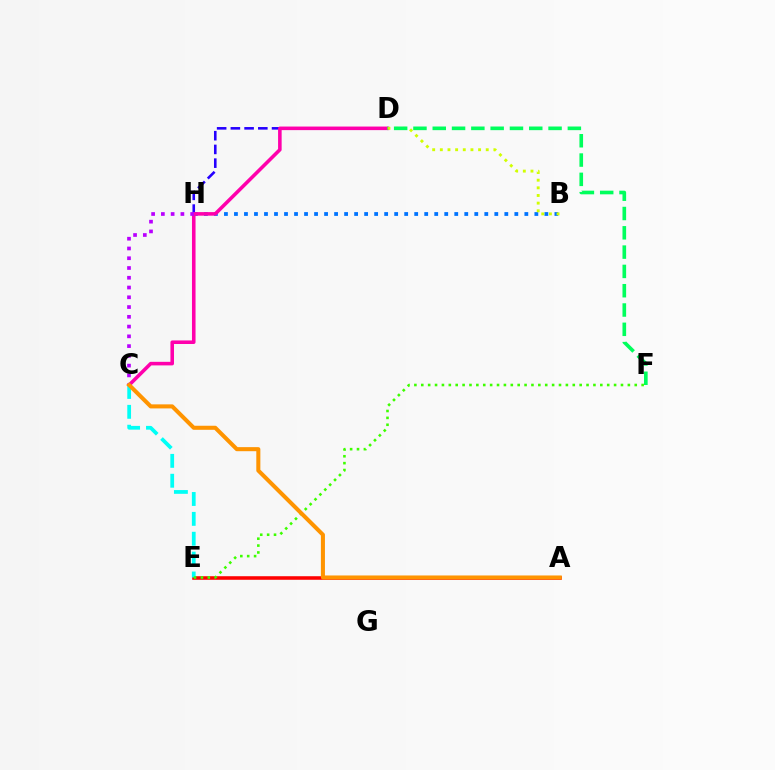{('D', 'H'): [{'color': '#2500ff', 'line_style': 'dashed', 'thickness': 1.86}], ('B', 'H'): [{'color': '#0074ff', 'line_style': 'dotted', 'thickness': 2.72}], ('A', 'E'): [{'color': '#ff0000', 'line_style': 'solid', 'thickness': 2.56}], ('C', 'D'): [{'color': '#ff00ac', 'line_style': 'solid', 'thickness': 2.57}], ('C', 'H'): [{'color': '#b900ff', 'line_style': 'dotted', 'thickness': 2.65}], ('B', 'D'): [{'color': '#d1ff00', 'line_style': 'dotted', 'thickness': 2.08}], ('C', 'E'): [{'color': '#00fff6', 'line_style': 'dashed', 'thickness': 2.7}], ('E', 'F'): [{'color': '#3dff00', 'line_style': 'dotted', 'thickness': 1.87}], ('A', 'C'): [{'color': '#ff9400', 'line_style': 'solid', 'thickness': 2.92}], ('D', 'F'): [{'color': '#00ff5c', 'line_style': 'dashed', 'thickness': 2.62}]}